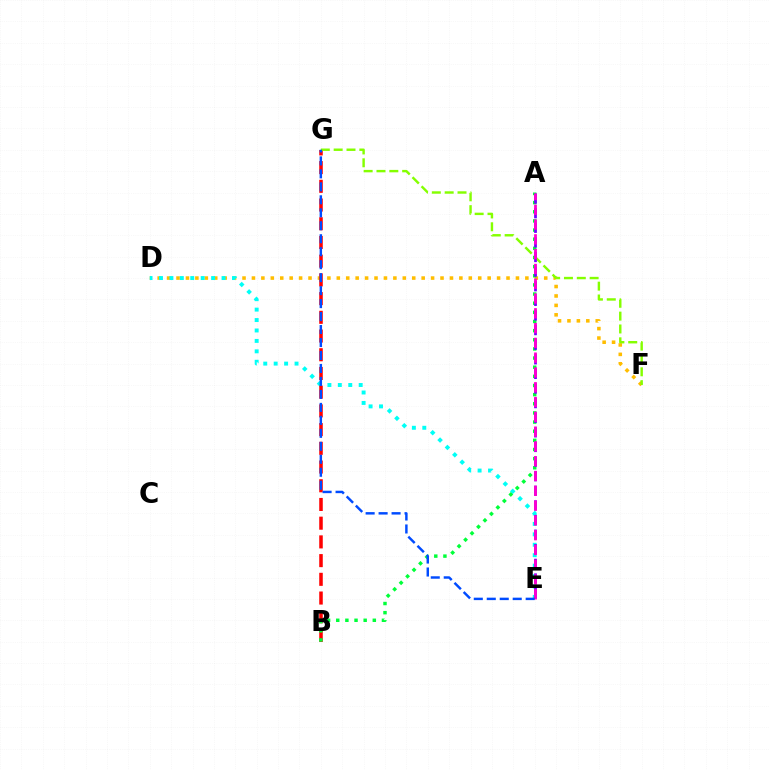{('D', 'F'): [{'color': '#ffbd00', 'line_style': 'dotted', 'thickness': 2.56}], ('D', 'E'): [{'color': '#00fff6', 'line_style': 'dotted', 'thickness': 2.83}], ('B', 'G'): [{'color': '#ff0000', 'line_style': 'dashed', 'thickness': 2.54}], ('A', 'B'): [{'color': '#00ff39', 'line_style': 'dotted', 'thickness': 2.48}], ('F', 'G'): [{'color': '#84ff00', 'line_style': 'dashed', 'thickness': 1.74}], ('A', 'E'): [{'color': '#7200ff', 'line_style': 'dashed', 'thickness': 1.98}, {'color': '#ff00cf', 'line_style': 'dashed', 'thickness': 2.01}], ('E', 'G'): [{'color': '#004bff', 'line_style': 'dashed', 'thickness': 1.76}]}